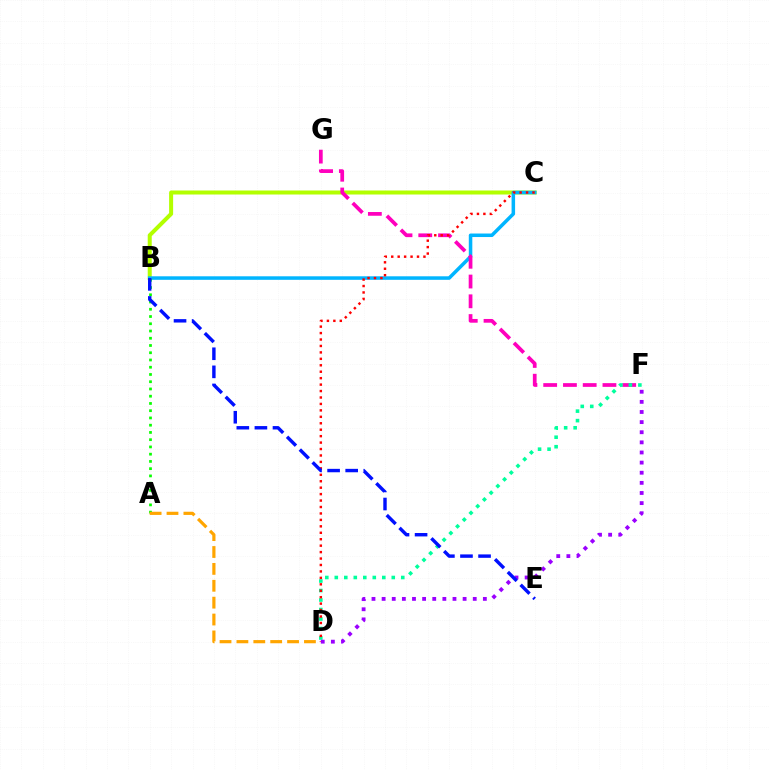{('B', 'C'): [{'color': '#b3ff00', 'line_style': 'solid', 'thickness': 2.89}, {'color': '#00b5ff', 'line_style': 'solid', 'thickness': 2.54}], ('F', 'G'): [{'color': '#ff00bd', 'line_style': 'dashed', 'thickness': 2.68}], ('D', 'F'): [{'color': '#00ff9d', 'line_style': 'dotted', 'thickness': 2.58}, {'color': '#9b00ff', 'line_style': 'dotted', 'thickness': 2.75}], ('C', 'D'): [{'color': '#ff0000', 'line_style': 'dotted', 'thickness': 1.75}], ('A', 'B'): [{'color': '#08ff00', 'line_style': 'dotted', 'thickness': 1.97}], ('A', 'D'): [{'color': '#ffa500', 'line_style': 'dashed', 'thickness': 2.29}], ('B', 'E'): [{'color': '#0010ff', 'line_style': 'dashed', 'thickness': 2.46}]}